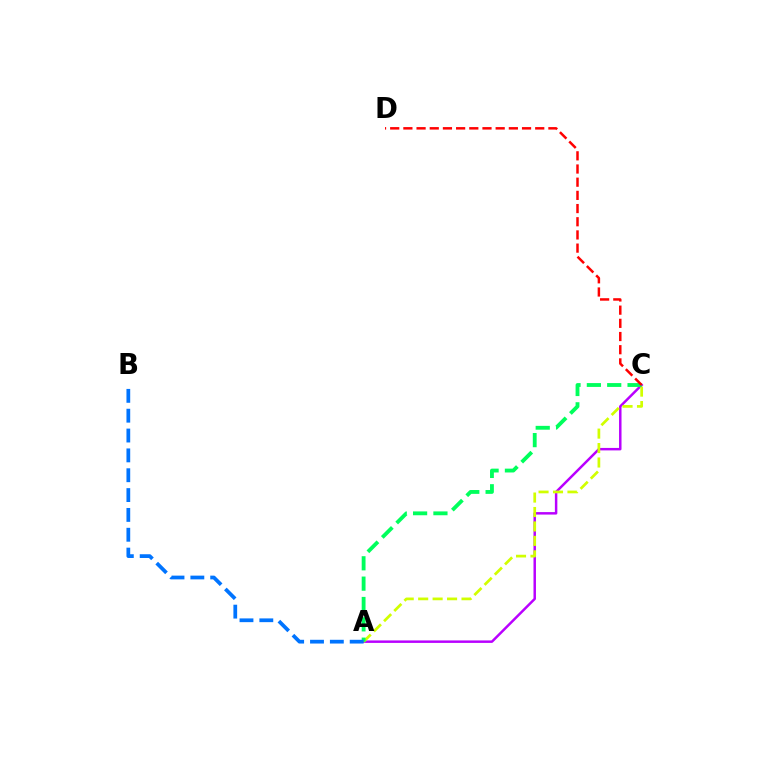{('A', 'C'): [{'color': '#b900ff', 'line_style': 'solid', 'thickness': 1.78}, {'color': '#d1ff00', 'line_style': 'dashed', 'thickness': 1.96}, {'color': '#00ff5c', 'line_style': 'dashed', 'thickness': 2.76}], ('A', 'B'): [{'color': '#0074ff', 'line_style': 'dashed', 'thickness': 2.7}], ('C', 'D'): [{'color': '#ff0000', 'line_style': 'dashed', 'thickness': 1.79}]}